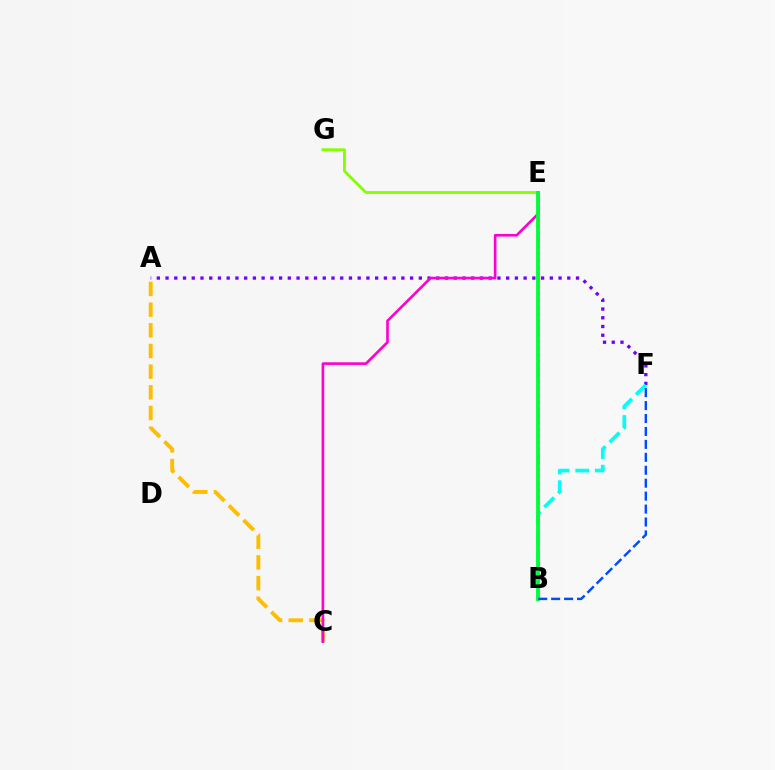{('B', 'E'): [{'color': '#ff0000', 'line_style': 'dotted', 'thickness': 1.84}, {'color': '#00ff39', 'line_style': 'solid', 'thickness': 2.75}], ('A', 'F'): [{'color': '#7200ff', 'line_style': 'dotted', 'thickness': 2.37}], ('E', 'G'): [{'color': '#84ff00', 'line_style': 'solid', 'thickness': 2.04}], ('A', 'C'): [{'color': '#ffbd00', 'line_style': 'dashed', 'thickness': 2.81}], ('B', 'F'): [{'color': '#00fff6', 'line_style': 'dashed', 'thickness': 2.65}, {'color': '#004bff', 'line_style': 'dashed', 'thickness': 1.76}], ('C', 'E'): [{'color': '#ff00cf', 'line_style': 'solid', 'thickness': 1.9}]}